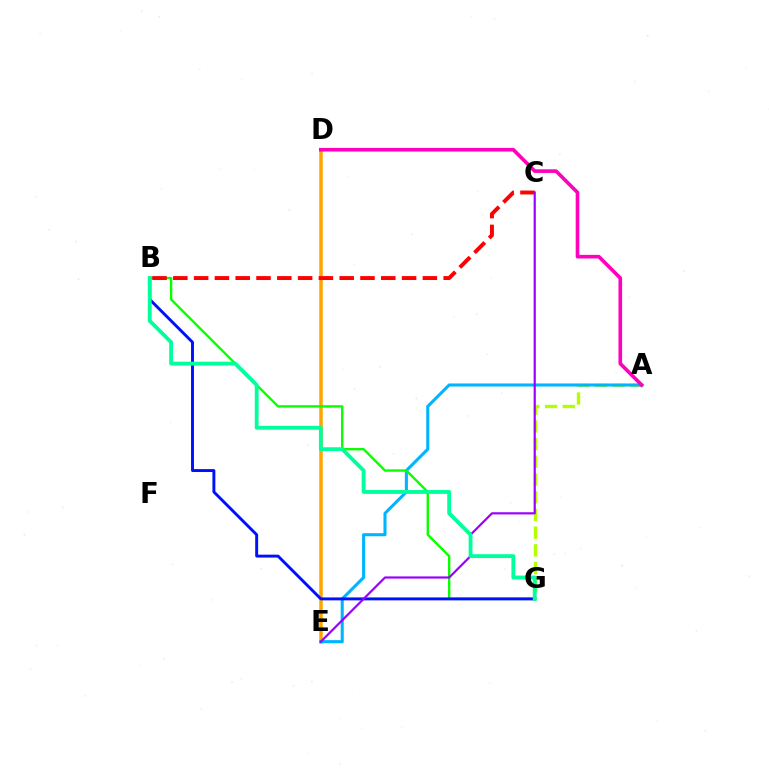{('D', 'E'): [{'color': '#ffa500', 'line_style': 'solid', 'thickness': 2.52}], ('A', 'G'): [{'color': '#b3ff00', 'line_style': 'dashed', 'thickness': 2.41}], ('A', 'E'): [{'color': '#00b5ff', 'line_style': 'solid', 'thickness': 2.21}], ('A', 'D'): [{'color': '#ff00bd', 'line_style': 'solid', 'thickness': 2.62}], ('B', 'G'): [{'color': '#08ff00', 'line_style': 'solid', 'thickness': 1.7}, {'color': '#0010ff', 'line_style': 'solid', 'thickness': 2.11}, {'color': '#00ff9d', 'line_style': 'solid', 'thickness': 2.77}], ('B', 'C'): [{'color': '#ff0000', 'line_style': 'dashed', 'thickness': 2.82}], ('C', 'E'): [{'color': '#9b00ff', 'line_style': 'solid', 'thickness': 1.57}]}